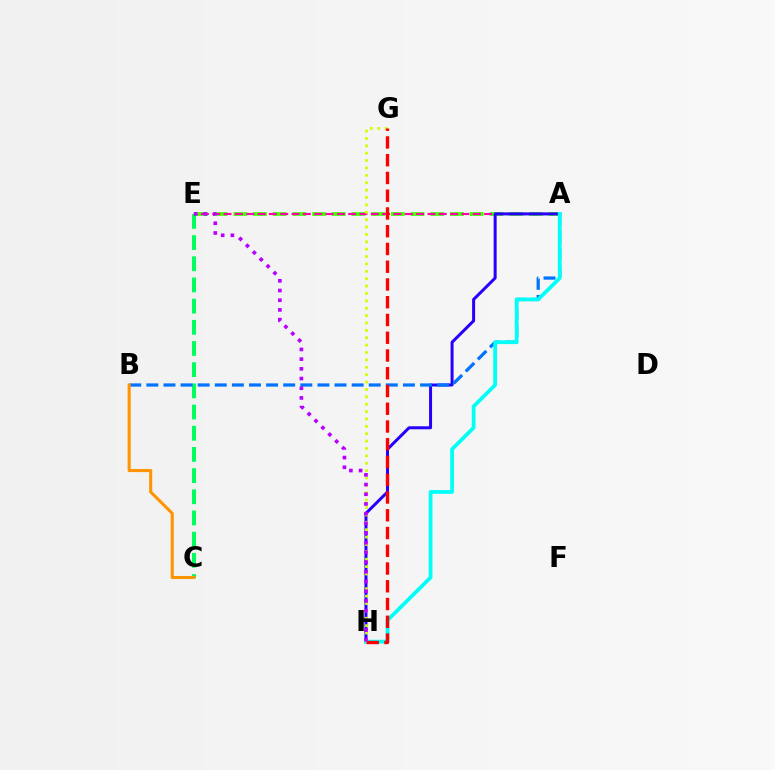{('C', 'E'): [{'color': '#00ff5c', 'line_style': 'dashed', 'thickness': 2.88}], ('A', 'E'): [{'color': '#3dff00', 'line_style': 'dashed', 'thickness': 2.68}, {'color': '#ff00ac', 'line_style': 'dashed', 'thickness': 1.54}], ('A', 'H'): [{'color': '#2500ff', 'line_style': 'solid', 'thickness': 2.16}, {'color': '#00fff6', 'line_style': 'solid', 'thickness': 2.71}], ('A', 'B'): [{'color': '#0074ff', 'line_style': 'dashed', 'thickness': 2.32}], ('B', 'C'): [{'color': '#ff9400', 'line_style': 'solid', 'thickness': 2.22}], ('G', 'H'): [{'color': '#d1ff00', 'line_style': 'dotted', 'thickness': 2.01}, {'color': '#ff0000', 'line_style': 'dashed', 'thickness': 2.41}], ('E', 'H'): [{'color': '#b900ff', 'line_style': 'dotted', 'thickness': 2.63}]}